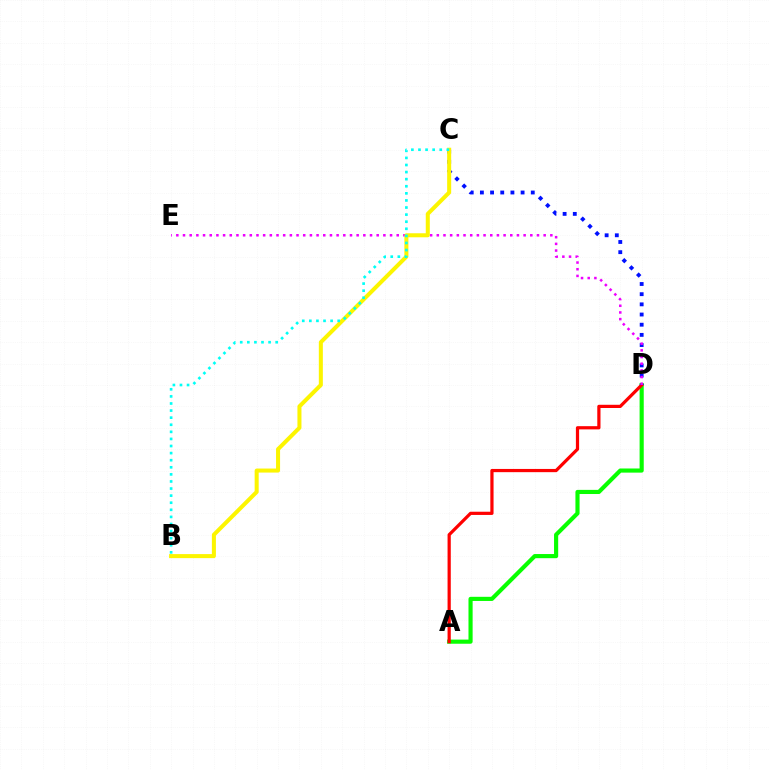{('A', 'D'): [{'color': '#08ff00', 'line_style': 'solid', 'thickness': 2.98}, {'color': '#ff0000', 'line_style': 'solid', 'thickness': 2.32}], ('C', 'D'): [{'color': '#0010ff', 'line_style': 'dotted', 'thickness': 2.76}], ('D', 'E'): [{'color': '#ee00ff', 'line_style': 'dotted', 'thickness': 1.81}], ('B', 'C'): [{'color': '#fcf500', 'line_style': 'solid', 'thickness': 2.9}, {'color': '#00fff6', 'line_style': 'dotted', 'thickness': 1.93}]}